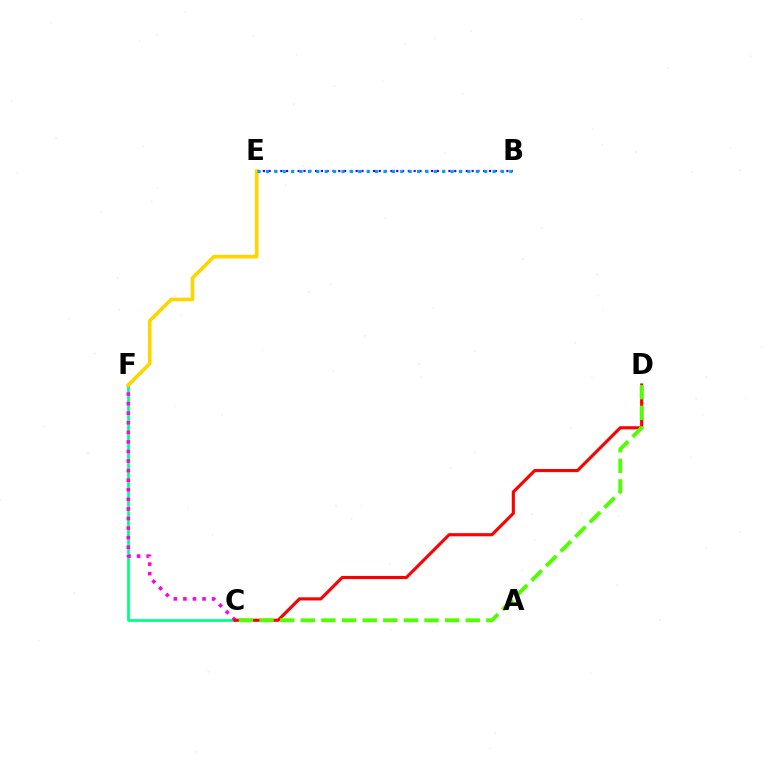{('C', 'F'): [{'color': '#00ff86', 'line_style': 'solid', 'thickness': 1.99}, {'color': '#ff00ed', 'line_style': 'dotted', 'thickness': 2.6}], ('B', 'E'): [{'color': '#3700ff', 'line_style': 'dotted', 'thickness': 1.58}, {'color': '#009eff', 'line_style': 'dotted', 'thickness': 2.28}], ('E', 'F'): [{'color': '#ffd500', 'line_style': 'solid', 'thickness': 2.63}], ('C', 'D'): [{'color': '#ff0000', 'line_style': 'solid', 'thickness': 2.25}, {'color': '#4fff00', 'line_style': 'dashed', 'thickness': 2.8}]}